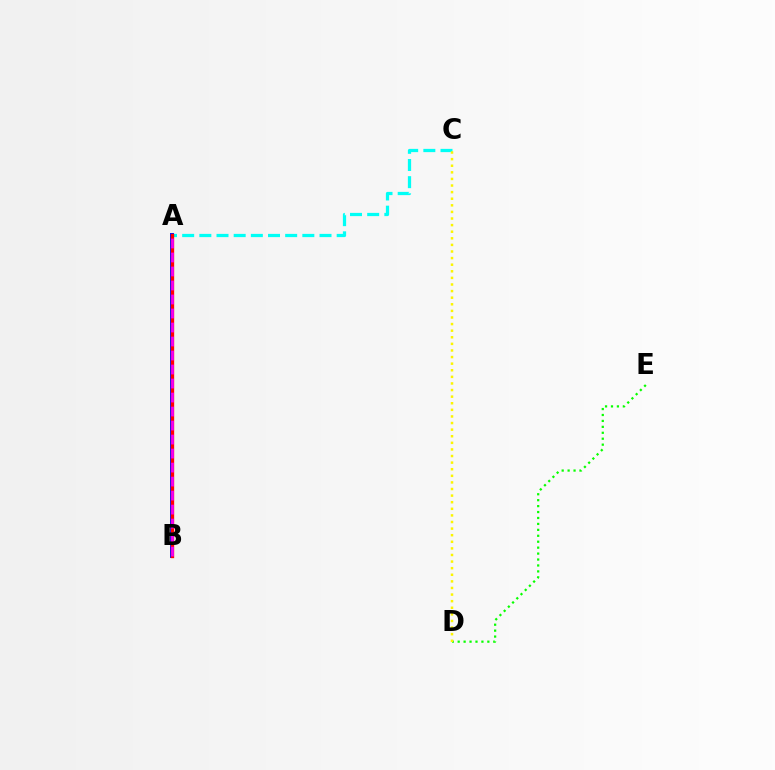{('D', 'E'): [{'color': '#08ff00', 'line_style': 'dotted', 'thickness': 1.61}], ('A', 'C'): [{'color': '#00fff6', 'line_style': 'dashed', 'thickness': 2.33}], ('A', 'B'): [{'color': '#0010ff', 'line_style': 'solid', 'thickness': 2.85}, {'color': '#ff0000', 'line_style': 'solid', 'thickness': 2.41}, {'color': '#ee00ff', 'line_style': 'dashed', 'thickness': 1.9}], ('C', 'D'): [{'color': '#fcf500', 'line_style': 'dotted', 'thickness': 1.79}]}